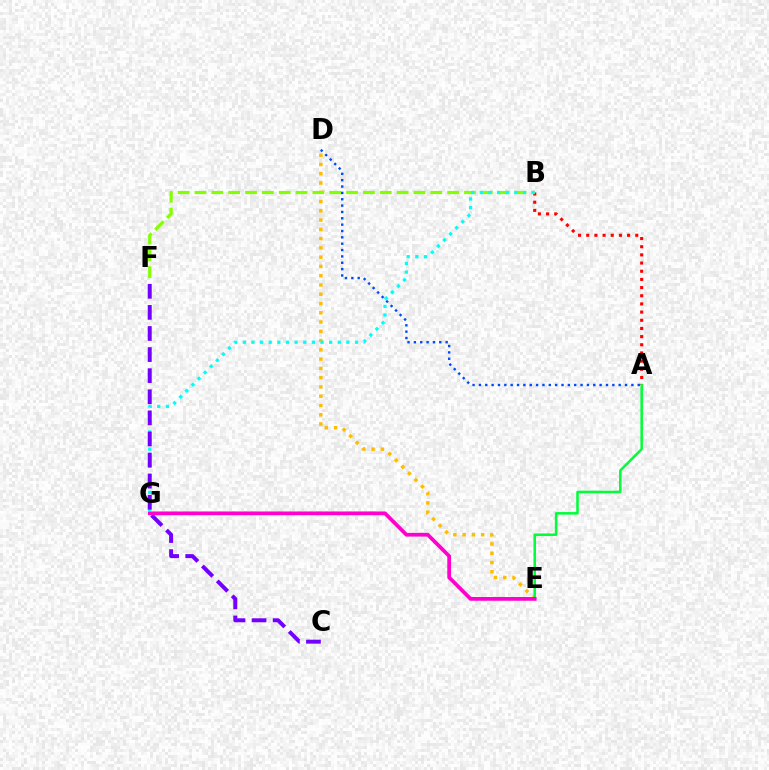{('A', 'B'): [{'color': '#ff0000', 'line_style': 'dotted', 'thickness': 2.22}], ('D', 'E'): [{'color': '#ffbd00', 'line_style': 'dotted', 'thickness': 2.52}], ('B', 'F'): [{'color': '#84ff00', 'line_style': 'dashed', 'thickness': 2.29}], ('A', 'E'): [{'color': '#00ff39', 'line_style': 'solid', 'thickness': 1.82}], ('B', 'G'): [{'color': '#00fff6', 'line_style': 'dotted', 'thickness': 2.34}], ('A', 'D'): [{'color': '#004bff', 'line_style': 'dotted', 'thickness': 1.73}], ('C', 'F'): [{'color': '#7200ff', 'line_style': 'dashed', 'thickness': 2.87}], ('E', 'G'): [{'color': '#ff00cf', 'line_style': 'solid', 'thickness': 2.7}]}